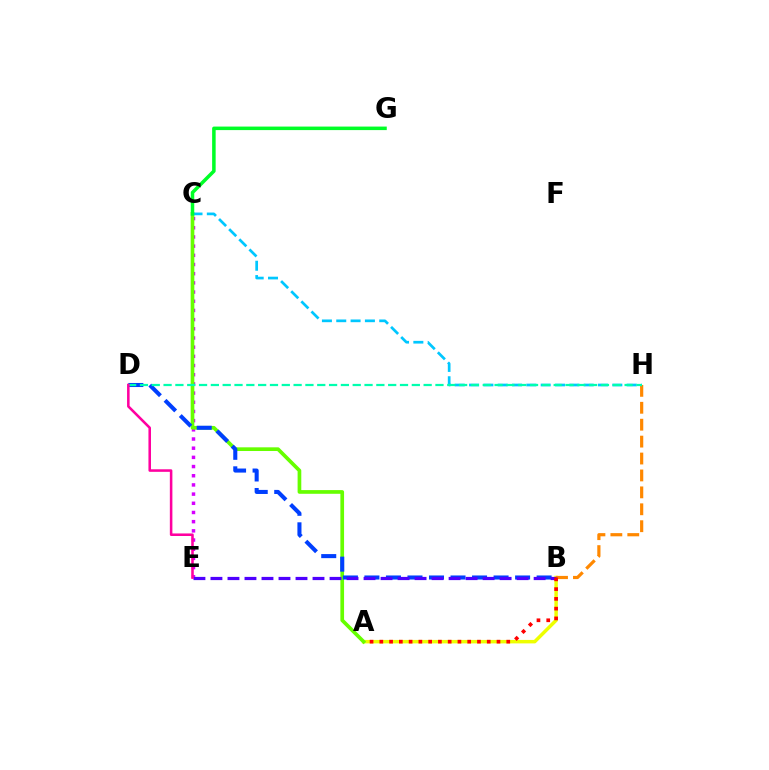{('C', 'E'): [{'color': '#d600ff', 'line_style': 'dotted', 'thickness': 2.5}], ('A', 'B'): [{'color': '#eeff00', 'line_style': 'solid', 'thickness': 2.5}, {'color': '#ff0000', 'line_style': 'dotted', 'thickness': 2.65}], ('A', 'C'): [{'color': '#66ff00', 'line_style': 'solid', 'thickness': 2.65}], ('B', 'D'): [{'color': '#003fff', 'line_style': 'dashed', 'thickness': 2.92}], ('B', 'H'): [{'color': '#ff8800', 'line_style': 'dashed', 'thickness': 2.3}], ('C', 'H'): [{'color': '#00c7ff', 'line_style': 'dashed', 'thickness': 1.95}], ('B', 'E'): [{'color': '#4f00ff', 'line_style': 'dashed', 'thickness': 2.31}], ('C', 'G'): [{'color': '#00ff27', 'line_style': 'solid', 'thickness': 2.53}], ('D', 'H'): [{'color': '#00ffaf', 'line_style': 'dashed', 'thickness': 1.61}], ('D', 'E'): [{'color': '#ff00a0', 'line_style': 'solid', 'thickness': 1.84}]}